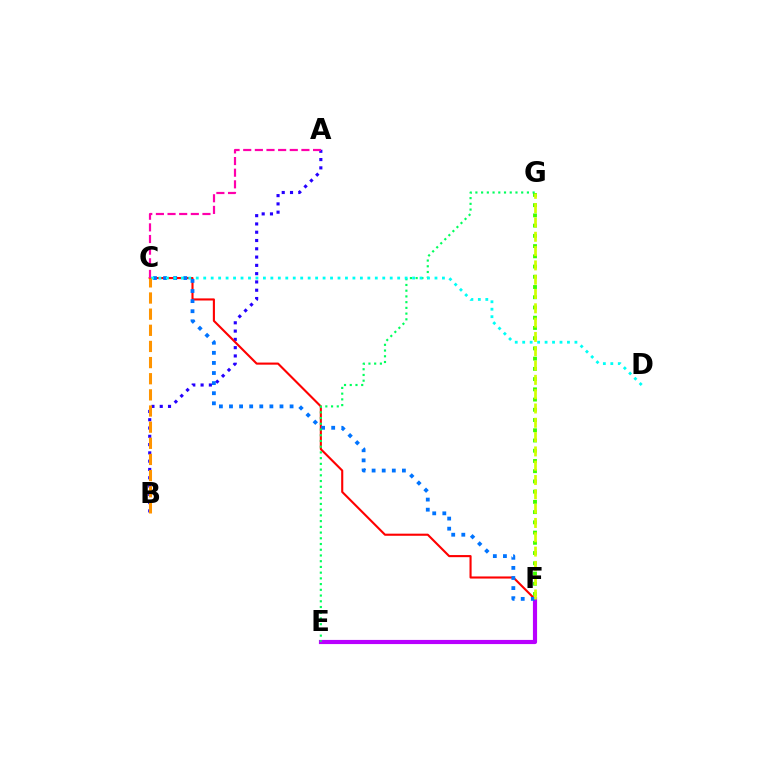{('A', 'B'): [{'color': '#2500ff', 'line_style': 'dotted', 'thickness': 2.25}], ('C', 'F'): [{'color': '#ff0000', 'line_style': 'solid', 'thickness': 1.52}, {'color': '#0074ff', 'line_style': 'dotted', 'thickness': 2.74}], ('F', 'G'): [{'color': '#3dff00', 'line_style': 'dotted', 'thickness': 2.78}, {'color': '#d1ff00', 'line_style': 'dashed', 'thickness': 1.94}], ('E', 'F'): [{'color': '#b900ff', 'line_style': 'solid', 'thickness': 2.99}], ('A', 'C'): [{'color': '#ff00ac', 'line_style': 'dashed', 'thickness': 1.58}], ('E', 'G'): [{'color': '#00ff5c', 'line_style': 'dotted', 'thickness': 1.56}], ('C', 'D'): [{'color': '#00fff6', 'line_style': 'dotted', 'thickness': 2.03}], ('B', 'C'): [{'color': '#ff9400', 'line_style': 'dashed', 'thickness': 2.19}]}